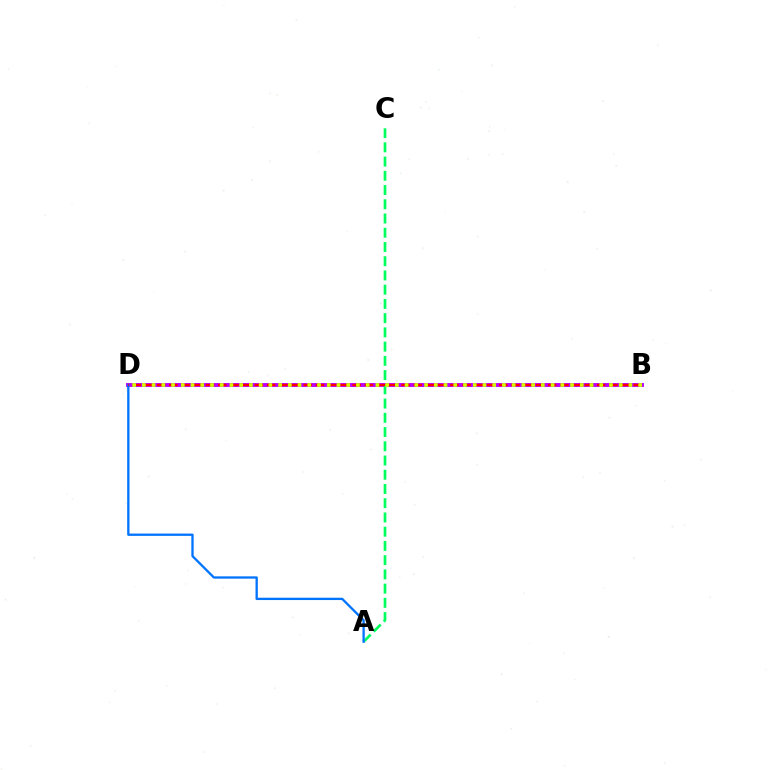{('B', 'D'): [{'color': '#b900ff', 'line_style': 'solid', 'thickness': 2.79}, {'color': '#ff0000', 'line_style': 'dashed', 'thickness': 1.66}, {'color': '#d1ff00', 'line_style': 'dotted', 'thickness': 2.64}], ('A', 'C'): [{'color': '#00ff5c', 'line_style': 'dashed', 'thickness': 1.93}], ('A', 'D'): [{'color': '#0074ff', 'line_style': 'solid', 'thickness': 1.67}]}